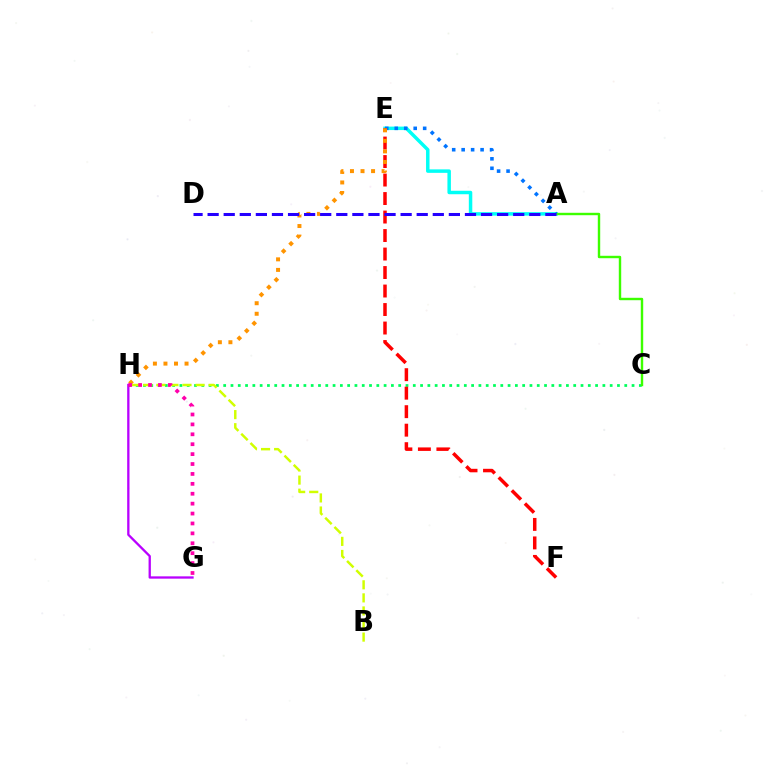{('A', 'E'): [{'color': '#00fff6', 'line_style': 'solid', 'thickness': 2.5}, {'color': '#0074ff', 'line_style': 'dotted', 'thickness': 2.57}], ('C', 'H'): [{'color': '#00ff5c', 'line_style': 'dotted', 'thickness': 1.98}], ('B', 'H'): [{'color': '#d1ff00', 'line_style': 'dashed', 'thickness': 1.78}], ('A', 'C'): [{'color': '#3dff00', 'line_style': 'solid', 'thickness': 1.74}], ('E', 'F'): [{'color': '#ff0000', 'line_style': 'dashed', 'thickness': 2.51}], ('E', 'H'): [{'color': '#ff9400', 'line_style': 'dotted', 'thickness': 2.87}], ('G', 'H'): [{'color': '#b900ff', 'line_style': 'solid', 'thickness': 1.66}, {'color': '#ff00ac', 'line_style': 'dotted', 'thickness': 2.69}], ('A', 'D'): [{'color': '#2500ff', 'line_style': 'dashed', 'thickness': 2.18}]}